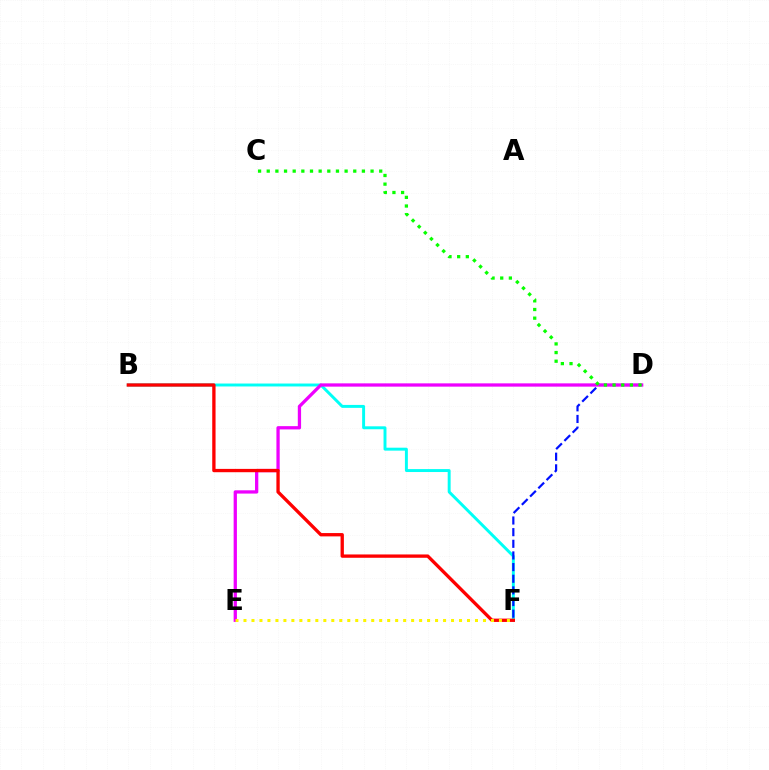{('B', 'F'): [{'color': '#00fff6', 'line_style': 'solid', 'thickness': 2.12}, {'color': '#ff0000', 'line_style': 'solid', 'thickness': 2.39}], ('D', 'F'): [{'color': '#0010ff', 'line_style': 'dashed', 'thickness': 1.58}], ('D', 'E'): [{'color': '#ee00ff', 'line_style': 'solid', 'thickness': 2.36}], ('C', 'D'): [{'color': '#08ff00', 'line_style': 'dotted', 'thickness': 2.35}], ('E', 'F'): [{'color': '#fcf500', 'line_style': 'dotted', 'thickness': 2.17}]}